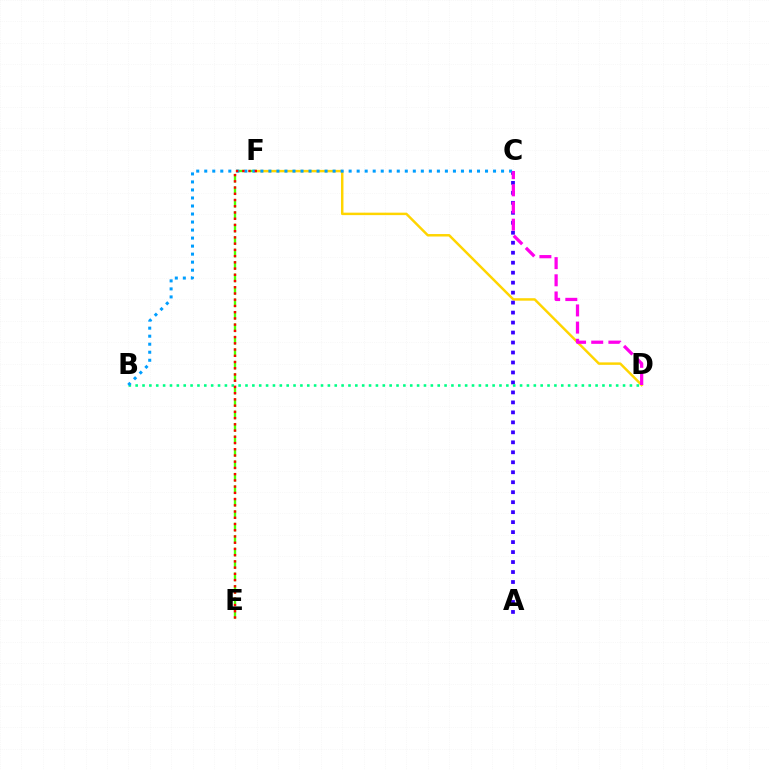{('D', 'F'): [{'color': '#ffd500', 'line_style': 'solid', 'thickness': 1.78}], ('A', 'C'): [{'color': '#3700ff', 'line_style': 'dotted', 'thickness': 2.71}], ('B', 'D'): [{'color': '#00ff86', 'line_style': 'dotted', 'thickness': 1.87}], ('E', 'F'): [{'color': '#4fff00', 'line_style': 'dashed', 'thickness': 1.69}, {'color': '#ff0000', 'line_style': 'dotted', 'thickness': 1.69}], ('B', 'C'): [{'color': '#009eff', 'line_style': 'dotted', 'thickness': 2.18}], ('C', 'D'): [{'color': '#ff00ed', 'line_style': 'dashed', 'thickness': 2.33}]}